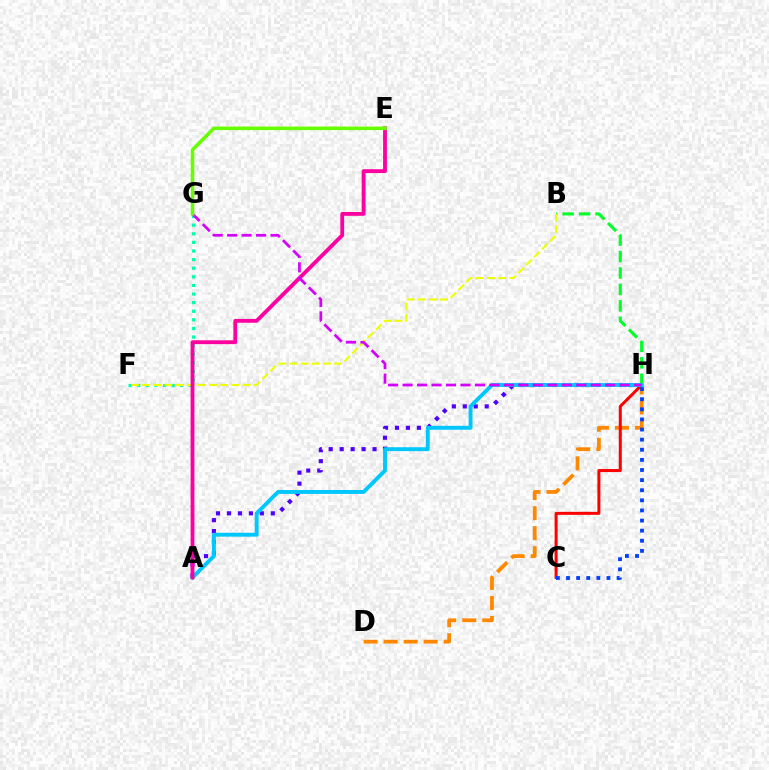{('F', 'G'): [{'color': '#00ffaf', 'line_style': 'dotted', 'thickness': 2.34}], ('B', 'H'): [{'color': '#00ff27', 'line_style': 'dashed', 'thickness': 2.23}], ('A', 'H'): [{'color': '#4f00ff', 'line_style': 'dotted', 'thickness': 2.98}, {'color': '#00c7ff', 'line_style': 'solid', 'thickness': 2.8}], ('D', 'H'): [{'color': '#ff8800', 'line_style': 'dashed', 'thickness': 2.72}], ('C', 'H'): [{'color': '#ff0000', 'line_style': 'solid', 'thickness': 2.17}, {'color': '#003fff', 'line_style': 'dotted', 'thickness': 2.75}], ('B', 'F'): [{'color': '#eeff00', 'line_style': 'dashed', 'thickness': 1.52}], ('A', 'E'): [{'color': '#ff00a0', 'line_style': 'solid', 'thickness': 2.76}], ('G', 'H'): [{'color': '#d600ff', 'line_style': 'dashed', 'thickness': 1.97}], ('E', 'G'): [{'color': '#66ff00', 'line_style': 'solid', 'thickness': 2.53}]}